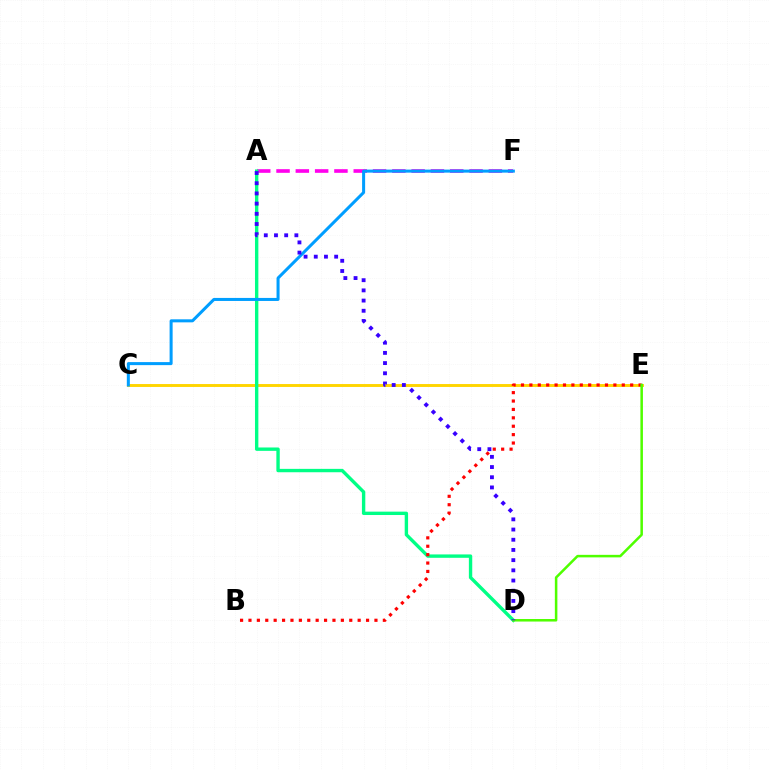{('A', 'F'): [{'color': '#ff00ed', 'line_style': 'dashed', 'thickness': 2.62}], ('C', 'E'): [{'color': '#ffd500', 'line_style': 'solid', 'thickness': 2.1}], ('A', 'D'): [{'color': '#00ff86', 'line_style': 'solid', 'thickness': 2.43}, {'color': '#3700ff', 'line_style': 'dotted', 'thickness': 2.77}], ('C', 'F'): [{'color': '#009eff', 'line_style': 'solid', 'thickness': 2.18}], ('B', 'E'): [{'color': '#ff0000', 'line_style': 'dotted', 'thickness': 2.28}], ('D', 'E'): [{'color': '#4fff00', 'line_style': 'solid', 'thickness': 1.82}]}